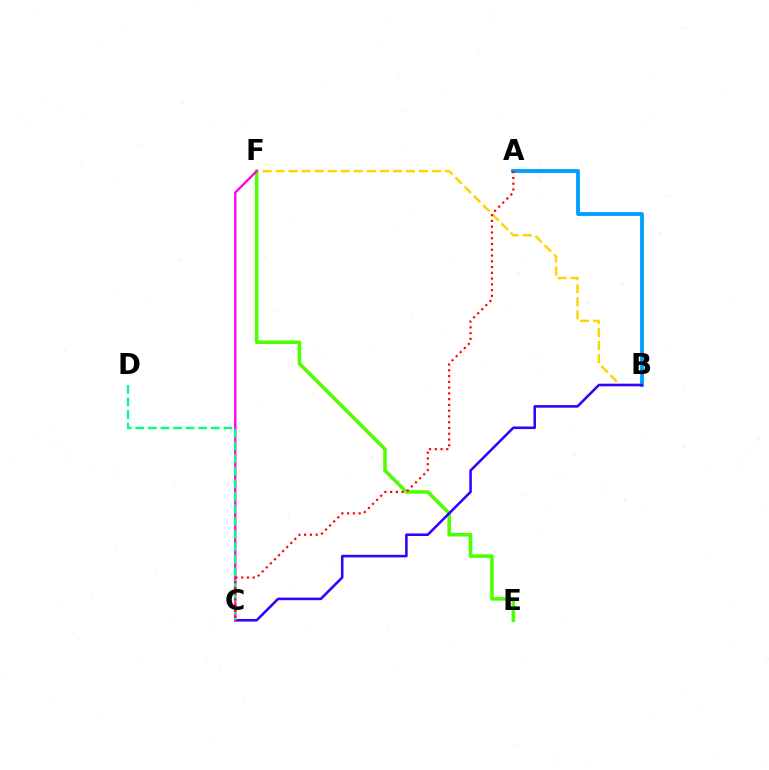{('A', 'B'): [{'color': '#009eff', 'line_style': 'solid', 'thickness': 2.77}], ('E', 'F'): [{'color': '#4fff00', 'line_style': 'solid', 'thickness': 2.57}], ('B', 'F'): [{'color': '#ffd500', 'line_style': 'dashed', 'thickness': 1.77}], ('B', 'C'): [{'color': '#3700ff', 'line_style': 'solid', 'thickness': 1.86}], ('C', 'F'): [{'color': '#ff00ed', 'line_style': 'solid', 'thickness': 1.67}], ('C', 'D'): [{'color': '#00ff86', 'line_style': 'dashed', 'thickness': 1.71}], ('A', 'C'): [{'color': '#ff0000', 'line_style': 'dotted', 'thickness': 1.57}]}